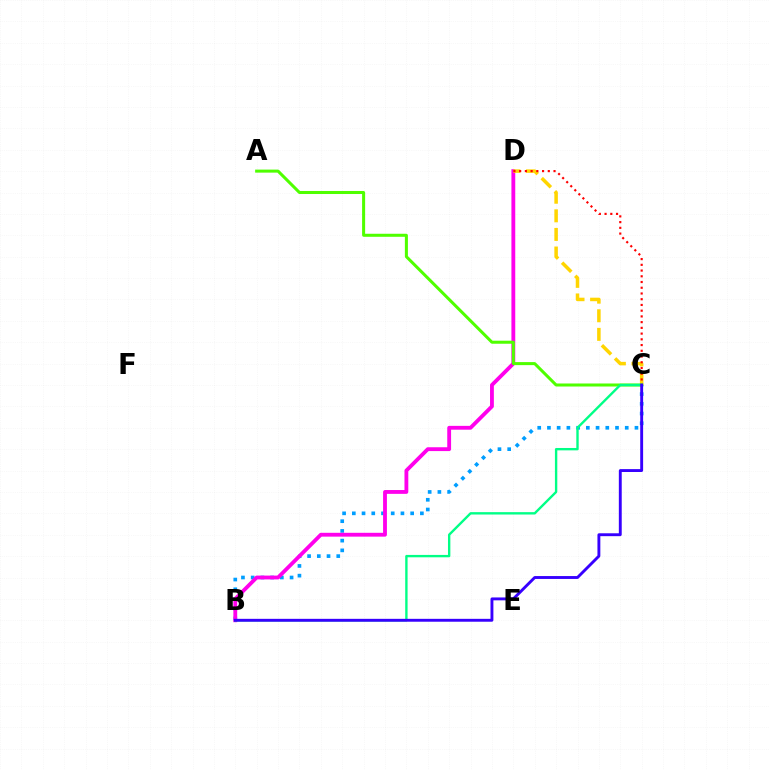{('B', 'C'): [{'color': '#009eff', 'line_style': 'dotted', 'thickness': 2.64}, {'color': '#00ff86', 'line_style': 'solid', 'thickness': 1.71}, {'color': '#3700ff', 'line_style': 'solid', 'thickness': 2.08}], ('B', 'D'): [{'color': '#ff00ed', 'line_style': 'solid', 'thickness': 2.76}], ('C', 'D'): [{'color': '#ffd500', 'line_style': 'dashed', 'thickness': 2.53}, {'color': '#ff0000', 'line_style': 'dotted', 'thickness': 1.56}], ('A', 'C'): [{'color': '#4fff00', 'line_style': 'solid', 'thickness': 2.18}]}